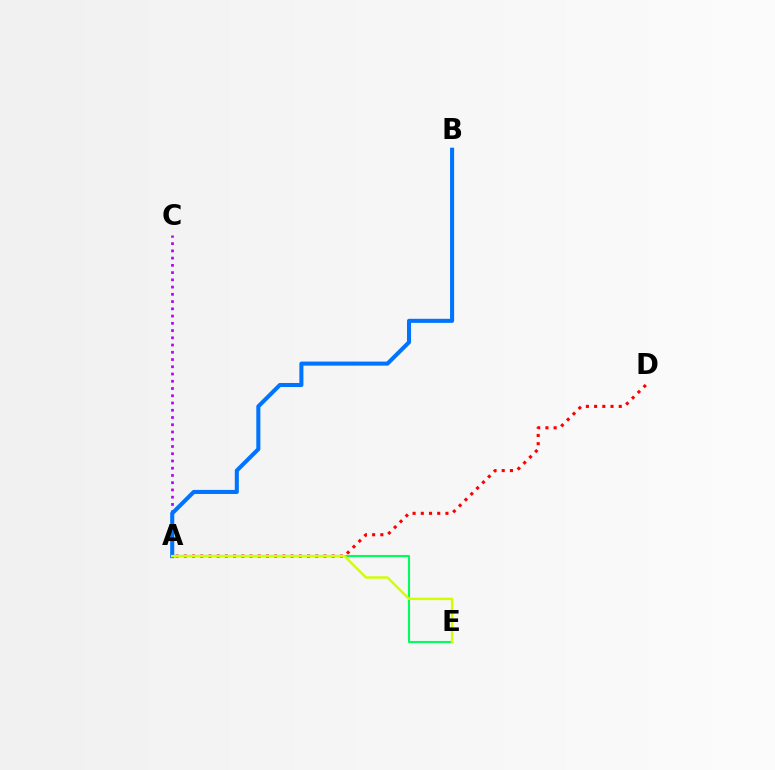{('A', 'C'): [{'color': '#b900ff', 'line_style': 'dotted', 'thickness': 1.97}], ('A', 'E'): [{'color': '#00ff5c', 'line_style': 'solid', 'thickness': 1.51}, {'color': '#d1ff00', 'line_style': 'solid', 'thickness': 1.76}], ('A', 'D'): [{'color': '#ff0000', 'line_style': 'dotted', 'thickness': 2.23}], ('A', 'B'): [{'color': '#0074ff', 'line_style': 'solid', 'thickness': 2.93}]}